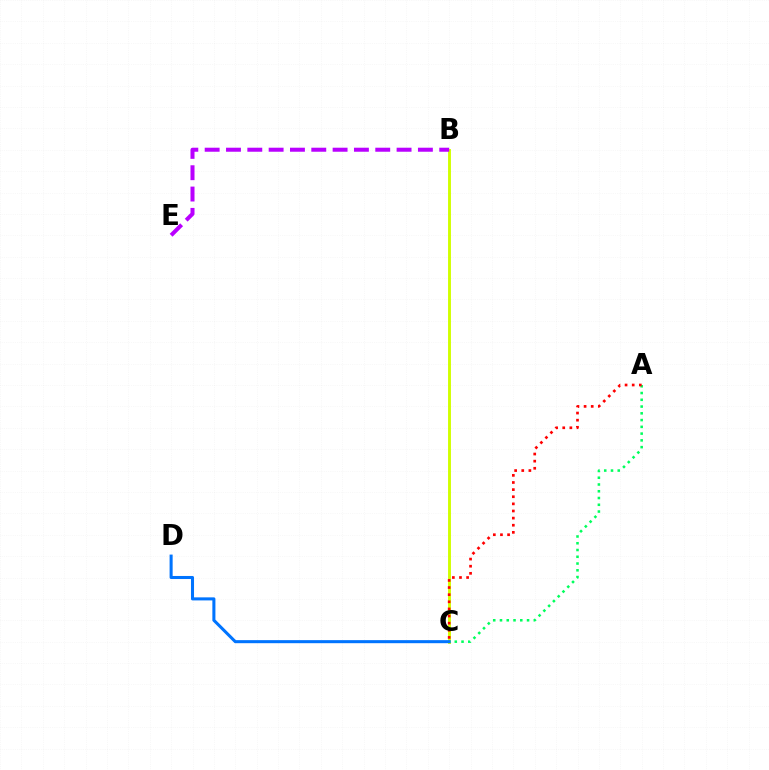{('B', 'C'): [{'color': '#d1ff00', 'line_style': 'solid', 'thickness': 2.09}], ('A', 'C'): [{'color': '#00ff5c', 'line_style': 'dotted', 'thickness': 1.84}, {'color': '#ff0000', 'line_style': 'dotted', 'thickness': 1.94}], ('C', 'D'): [{'color': '#0074ff', 'line_style': 'solid', 'thickness': 2.2}], ('B', 'E'): [{'color': '#b900ff', 'line_style': 'dashed', 'thickness': 2.9}]}